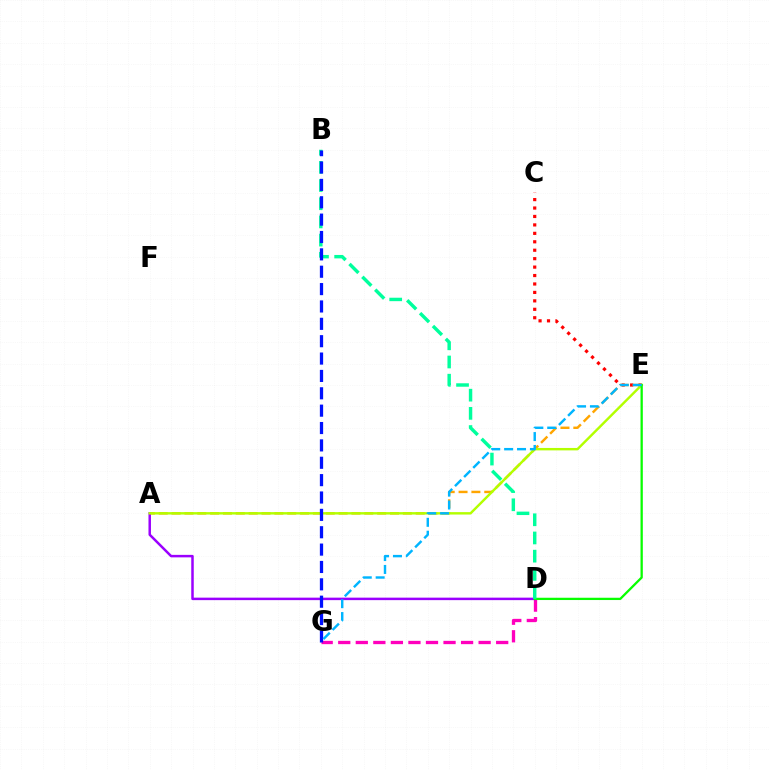{('C', 'E'): [{'color': '#ff0000', 'line_style': 'dotted', 'thickness': 2.29}], ('D', 'G'): [{'color': '#ff00bd', 'line_style': 'dashed', 'thickness': 2.38}], ('A', 'E'): [{'color': '#ffa500', 'line_style': 'dashed', 'thickness': 1.75}, {'color': '#b3ff00', 'line_style': 'solid', 'thickness': 1.75}], ('A', 'D'): [{'color': '#9b00ff', 'line_style': 'solid', 'thickness': 1.79}], ('D', 'E'): [{'color': '#08ff00', 'line_style': 'solid', 'thickness': 1.65}], ('B', 'D'): [{'color': '#00ff9d', 'line_style': 'dashed', 'thickness': 2.47}], ('B', 'G'): [{'color': '#0010ff', 'line_style': 'dashed', 'thickness': 2.36}], ('E', 'G'): [{'color': '#00b5ff', 'line_style': 'dashed', 'thickness': 1.75}]}